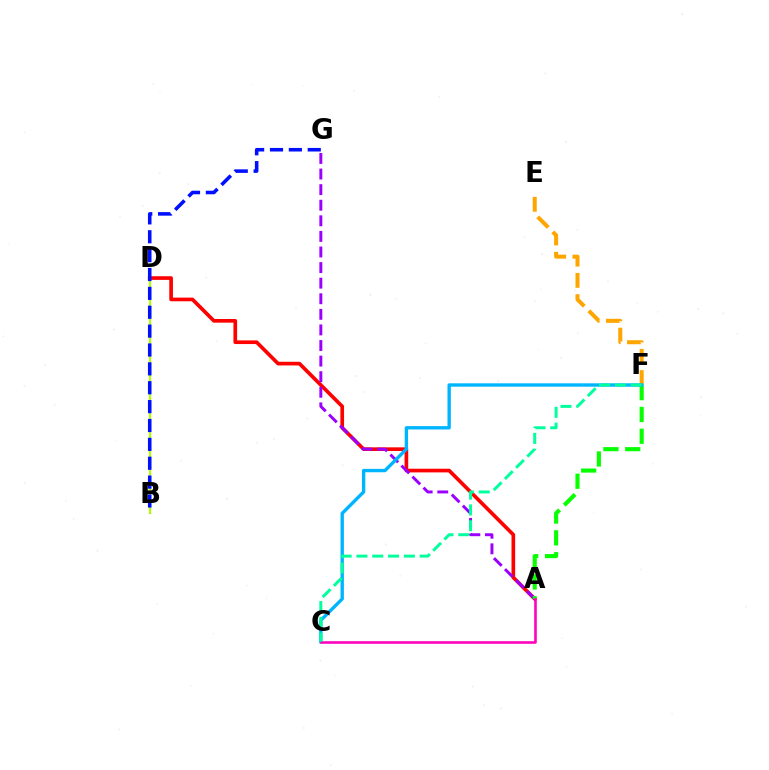{('A', 'D'): [{'color': '#ff0000', 'line_style': 'solid', 'thickness': 2.64}], ('E', 'F'): [{'color': '#ffa500', 'line_style': 'dashed', 'thickness': 2.89}], ('A', 'G'): [{'color': '#9b00ff', 'line_style': 'dashed', 'thickness': 2.12}], ('B', 'D'): [{'color': '#b3ff00', 'line_style': 'solid', 'thickness': 1.57}], ('B', 'G'): [{'color': '#0010ff', 'line_style': 'dashed', 'thickness': 2.56}], ('A', 'F'): [{'color': '#08ff00', 'line_style': 'dashed', 'thickness': 2.97}], ('C', 'F'): [{'color': '#00b5ff', 'line_style': 'solid', 'thickness': 2.42}, {'color': '#00ff9d', 'line_style': 'dashed', 'thickness': 2.15}], ('A', 'C'): [{'color': '#ff00bd', 'line_style': 'solid', 'thickness': 1.86}]}